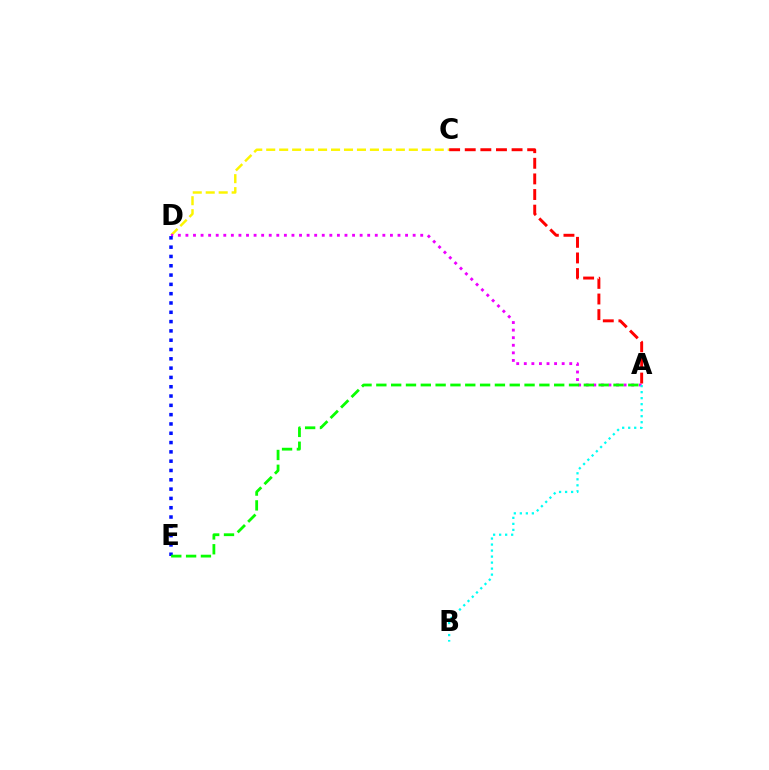{('C', 'D'): [{'color': '#fcf500', 'line_style': 'dashed', 'thickness': 1.76}], ('A', 'D'): [{'color': '#ee00ff', 'line_style': 'dotted', 'thickness': 2.06}], ('D', 'E'): [{'color': '#0010ff', 'line_style': 'dotted', 'thickness': 2.53}], ('A', 'E'): [{'color': '#08ff00', 'line_style': 'dashed', 'thickness': 2.01}], ('A', 'C'): [{'color': '#ff0000', 'line_style': 'dashed', 'thickness': 2.12}], ('A', 'B'): [{'color': '#00fff6', 'line_style': 'dotted', 'thickness': 1.63}]}